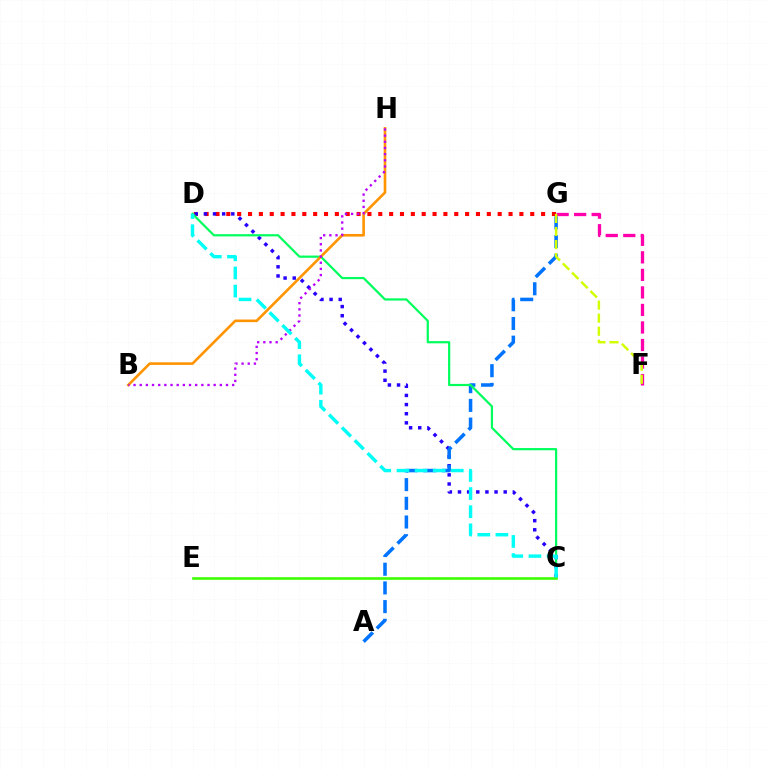{('D', 'G'): [{'color': '#ff0000', 'line_style': 'dotted', 'thickness': 2.95}], ('F', 'G'): [{'color': '#ff00ac', 'line_style': 'dashed', 'thickness': 2.38}, {'color': '#d1ff00', 'line_style': 'dashed', 'thickness': 1.77}], ('C', 'D'): [{'color': '#2500ff', 'line_style': 'dotted', 'thickness': 2.48}, {'color': '#00ff5c', 'line_style': 'solid', 'thickness': 1.59}, {'color': '#00fff6', 'line_style': 'dashed', 'thickness': 2.46}], ('A', 'G'): [{'color': '#0074ff', 'line_style': 'dashed', 'thickness': 2.54}], ('C', 'E'): [{'color': '#3dff00', 'line_style': 'solid', 'thickness': 1.87}], ('B', 'H'): [{'color': '#ff9400', 'line_style': 'solid', 'thickness': 1.89}, {'color': '#b900ff', 'line_style': 'dotted', 'thickness': 1.67}]}